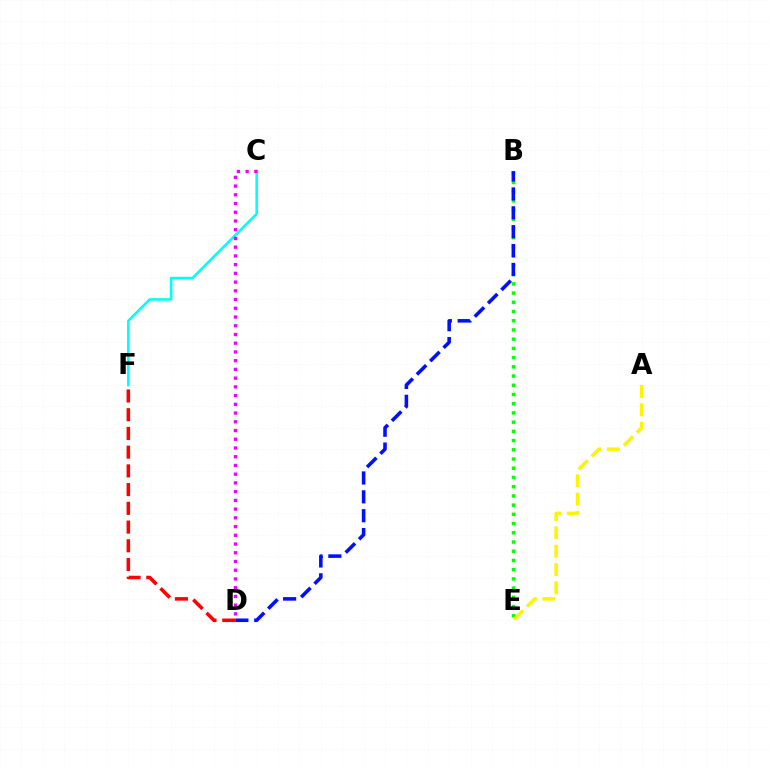{('D', 'F'): [{'color': '#ff0000', 'line_style': 'dashed', 'thickness': 2.54}], ('B', 'E'): [{'color': '#08ff00', 'line_style': 'dotted', 'thickness': 2.5}], ('A', 'E'): [{'color': '#fcf500', 'line_style': 'dashed', 'thickness': 2.49}], ('C', 'F'): [{'color': '#00fff6', 'line_style': 'solid', 'thickness': 1.85}], ('B', 'D'): [{'color': '#0010ff', 'line_style': 'dashed', 'thickness': 2.56}], ('C', 'D'): [{'color': '#ee00ff', 'line_style': 'dotted', 'thickness': 2.37}]}